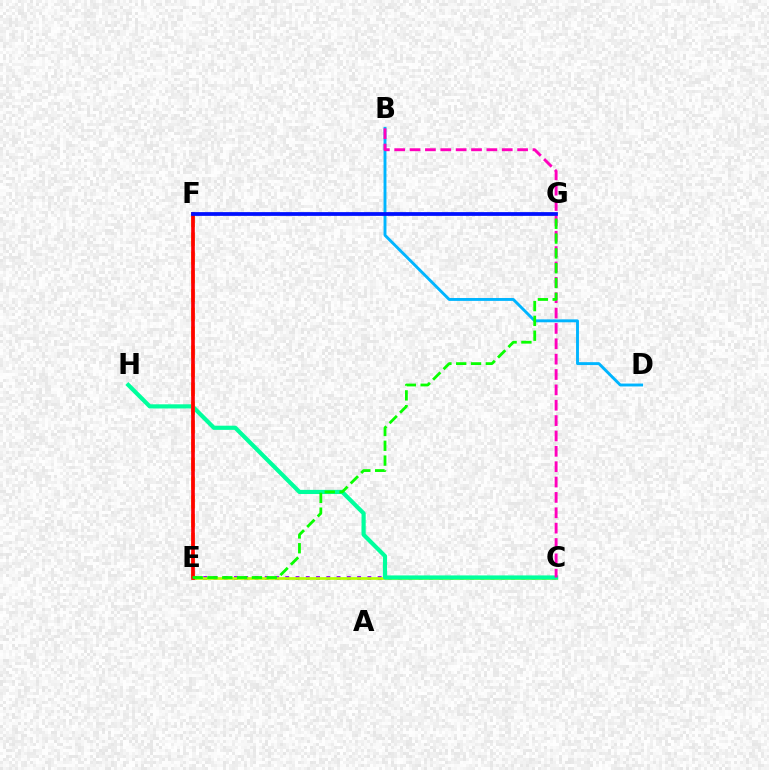{('C', 'E'): [{'color': '#9b00ff', 'line_style': 'dotted', 'thickness': 2.79}, {'color': '#b3ff00', 'line_style': 'solid', 'thickness': 1.94}], ('C', 'H'): [{'color': '#00ff9d', 'line_style': 'solid', 'thickness': 3.0}], ('E', 'F'): [{'color': '#ffa500', 'line_style': 'dashed', 'thickness': 2.55}, {'color': '#ff0000', 'line_style': 'solid', 'thickness': 2.63}], ('B', 'D'): [{'color': '#00b5ff', 'line_style': 'solid', 'thickness': 2.09}], ('B', 'C'): [{'color': '#ff00bd', 'line_style': 'dashed', 'thickness': 2.09}], ('E', 'G'): [{'color': '#08ff00', 'line_style': 'dashed', 'thickness': 2.01}], ('F', 'G'): [{'color': '#0010ff', 'line_style': 'solid', 'thickness': 2.7}]}